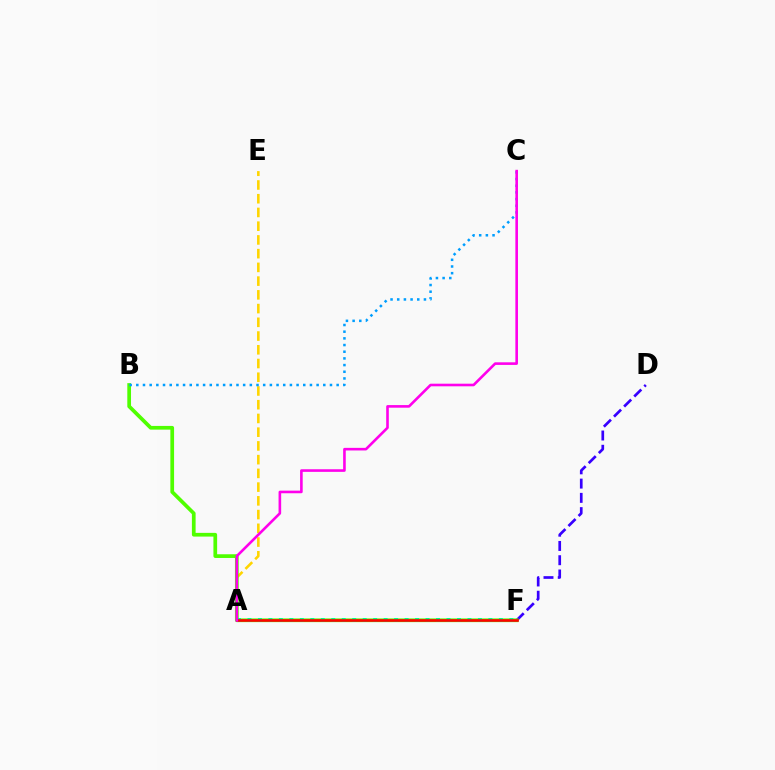{('D', 'F'): [{'color': '#3700ff', 'line_style': 'dashed', 'thickness': 1.94}], ('A', 'E'): [{'color': '#ffd500', 'line_style': 'dashed', 'thickness': 1.87}], ('B', 'F'): [{'color': '#4fff00', 'line_style': 'solid', 'thickness': 2.67}], ('A', 'F'): [{'color': '#00ff86', 'line_style': 'dotted', 'thickness': 2.85}, {'color': '#ff0000', 'line_style': 'solid', 'thickness': 1.89}], ('B', 'C'): [{'color': '#009eff', 'line_style': 'dotted', 'thickness': 1.81}], ('A', 'C'): [{'color': '#ff00ed', 'line_style': 'solid', 'thickness': 1.88}]}